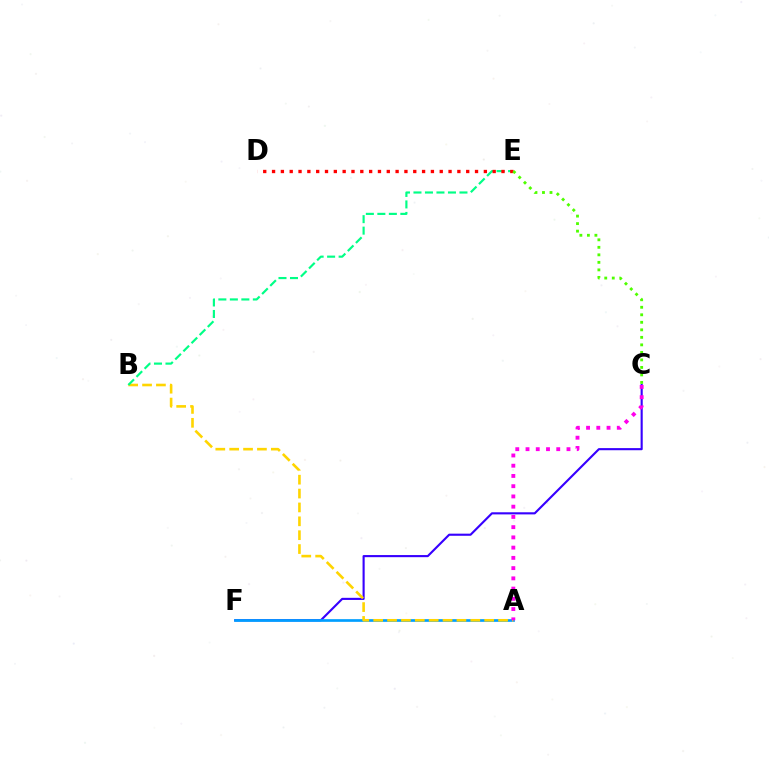{('C', 'F'): [{'color': '#3700ff', 'line_style': 'solid', 'thickness': 1.53}], ('A', 'F'): [{'color': '#009eff', 'line_style': 'solid', 'thickness': 1.94}], ('A', 'B'): [{'color': '#ffd500', 'line_style': 'dashed', 'thickness': 1.89}], ('B', 'E'): [{'color': '#00ff86', 'line_style': 'dashed', 'thickness': 1.56}], ('A', 'C'): [{'color': '#ff00ed', 'line_style': 'dotted', 'thickness': 2.78}], ('D', 'E'): [{'color': '#ff0000', 'line_style': 'dotted', 'thickness': 2.4}], ('C', 'E'): [{'color': '#4fff00', 'line_style': 'dotted', 'thickness': 2.04}]}